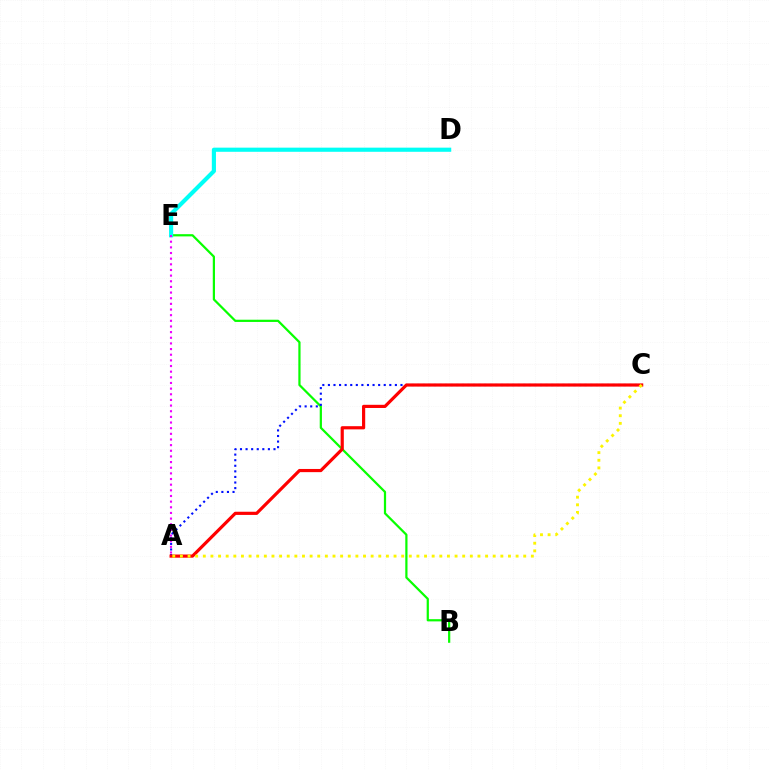{('B', 'E'): [{'color': '#08ff00', 'line_style': 'solid', 'thickness': 1.6}], ('D', 'E'): [{'color': '#00fff6', 'line_style': 'solid', 'thickness': 2.98}], ('A', 'C'): [{'color': '#0010ff', 'line_style': 'dotted', 'thickness': 1.52}, {'color': '#ff0000', 'line_style': 'solid', 'thickness': 2.29}, {'color': '#fcf500', 'line_style': 'dotted', 'thickness': 2.07}], ('A', 'E'): [{'color': '#ee00ff', 'line_style': 'dotted', 'thickness': 1.54}]}